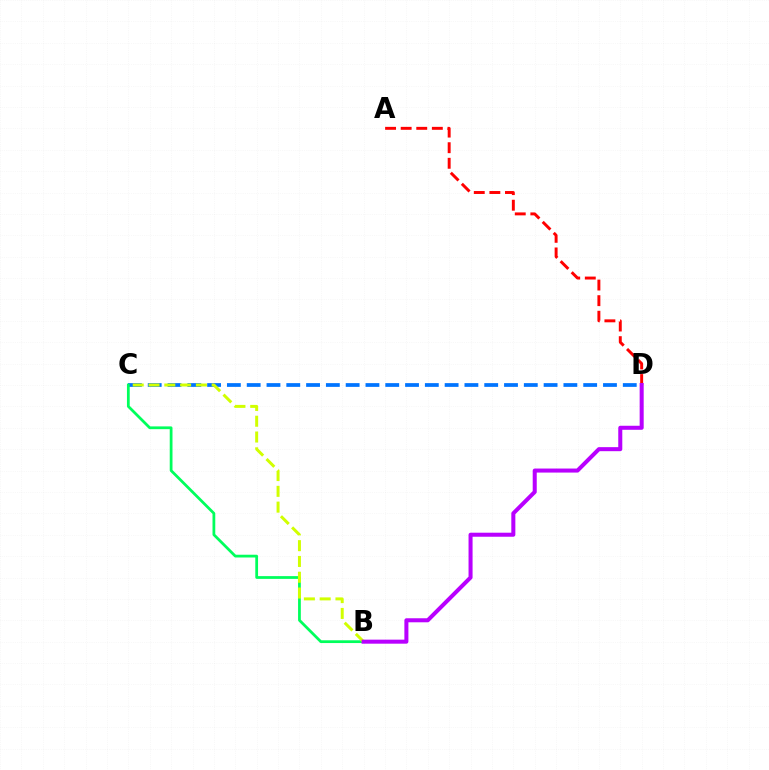{('C', 'D'): [{'color': '#0074ff', 'line_style': 'dashed', 'thickness': 2.69}], ('A', 'D'): [{'color': '#ff0000', 'line_style': 'dashed', 'thickness': 2.12}], ('B', 'C'): [{'color': '#00ff5c', 'line_style': 'solid', 'thickness': 1.99}, {'color': '#d1ff00', 'line_style': 'dashed', 'thickness': 2.15}], ('B', 'D'): [{'color': '#b900ff', 'line_style': 'solid', 'thickness': 2.9}]}